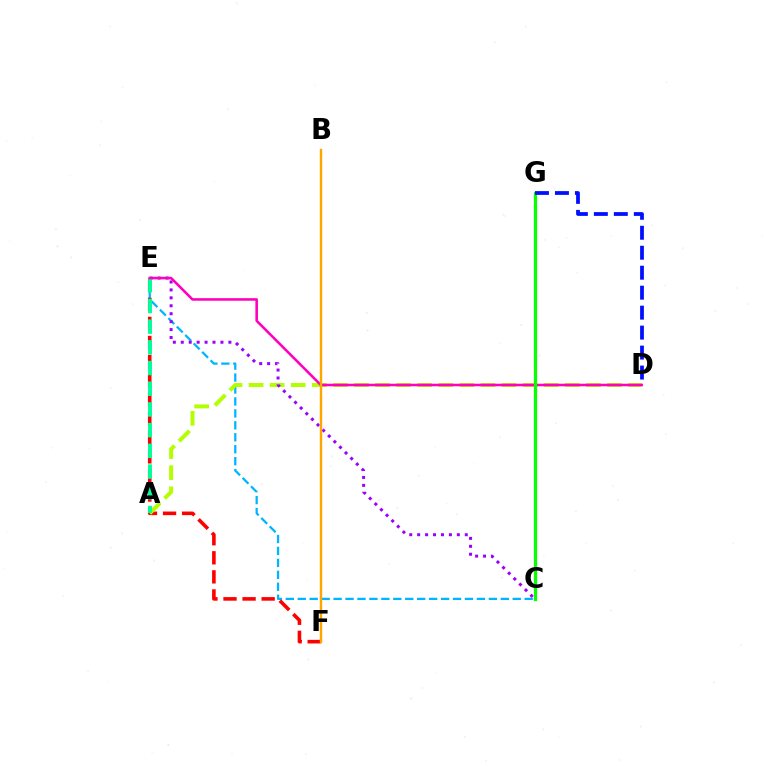{('C', 'E'): [{'color': '#00b5ff', 'line_style': 'dashed', 'thickness': 1.62}, {'color': '#9b00ff', 'line_style': 'dotted', 'thickness': 2.16}], ('E', 'F'): [{'color': '#ff0000', 'line_style': 'dashed', 'thickness': 2.59}], ('A', 'D'): [{'color': '#b3ff00', 'line_style': 'dashed', 'thickness': 2.86}], ('A', 'E'): [{'color': '#00ff9d', 'line_style': 'dashed', 'thickness': 2.81}], ('D', 'E'): [{'color': '#ff00bd', 'line_style': 'solid', 'thickness': 1.85}], ('C', 'G'): [{'color': '#08ff00', 'line_style': 'solid', 'thickness': 2.32}], ('B', 'F'): [{'color': '#ffa500', 'line_style': 'solid', 'thickness': 1.74}], ('D', 'G'): [{'color': '#0010ff', 'line_style': 'dashed', 'thickness': 2.71}]}